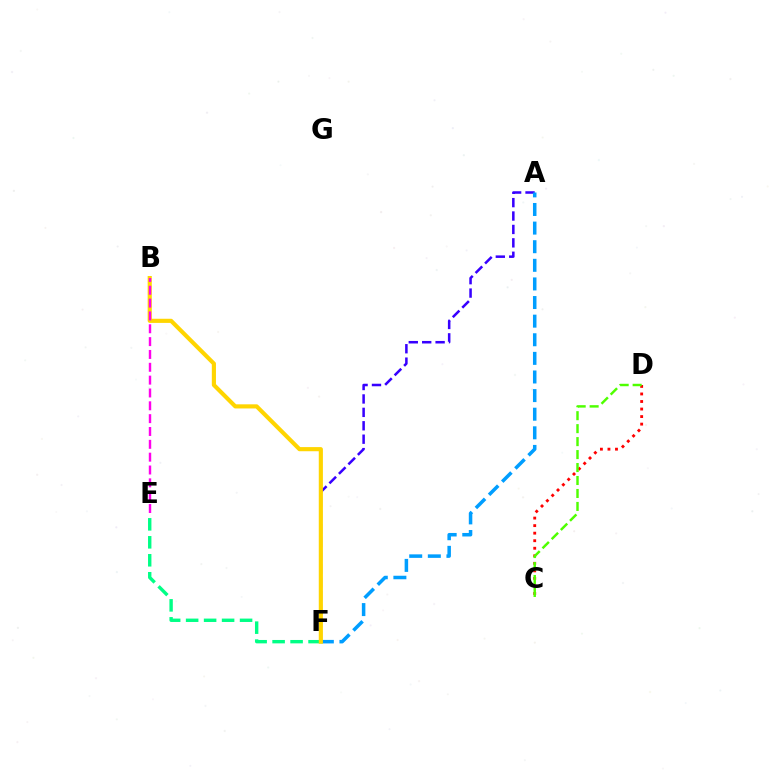{('A', 'F'): [{'color': '#3700ff', 'line_style': 'dashed', 'thickness': 1.82}, {'color': '#009eff', 'line_style': 'dashed', 'thickness': 2.53}], ('C', 'D'): [{'color': '#ff0000', 'line_style': 'dotted', 'thickness': 2.05}, {'color': '#4fff00', 'line_style': 'dashed', 'thickness': 1.76}], ('E', 'F'): [{'color': '#00ff86', 'line_style': 'dashed', 'thickness': 2.44}], ('B', 'F'): [{'color': '#ffd500', 'line_style': 'solid', 'thickness': 2.98}], ('B', 'E'): [{'color': '#ff00ed', 'line_style': 'dashed', 'thickness': 1.74}]}